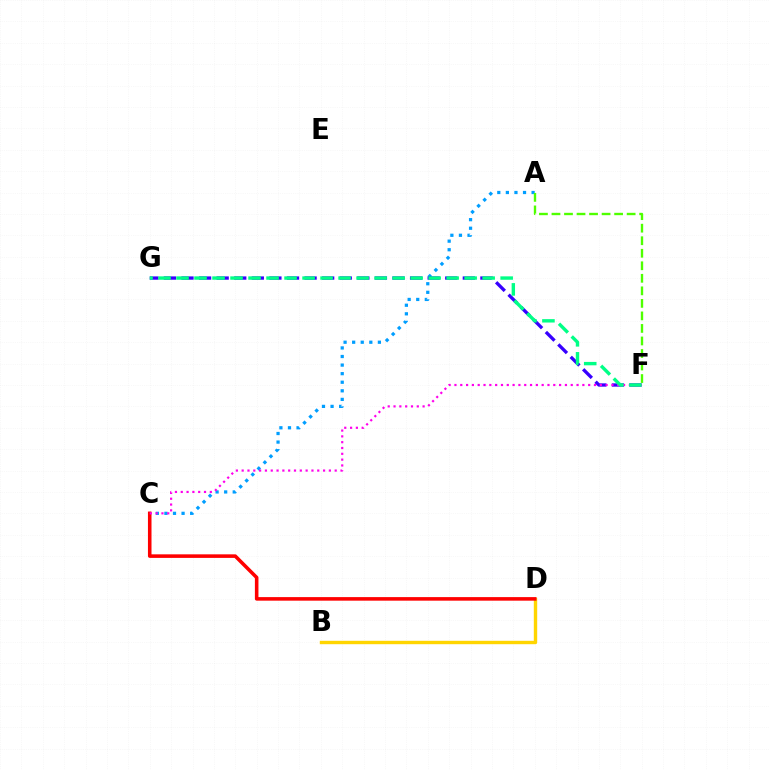{('A', 'C'): [{'color': '#009eff', 'line_style': 'dotted', 'thickness': 2.33}], ('B', 'D'): [{'color': '#ffd500', 'line_style': 'solid', 'thickness': 2.44}], ('F', 'G'): [{'color': '#3700ff', 'line_style': 'dashed', 'thickness': 2.39}, {'color': '#00ff86', 'line_style': 'dashed', 'thickness': 2.45}], ('C', 'D'): [{'color': '#ff0000', 'line_style': 'solid', 'thickness': 2.56}], ('C', 'F'): [{'color': '#ff00ed', 'line_style': 'dotted', 'thickness': 1.58}], ('A', 'F'): [{'color': '#4fff00', 'line_style': 'dashed', 'thickness': 1.7}]}